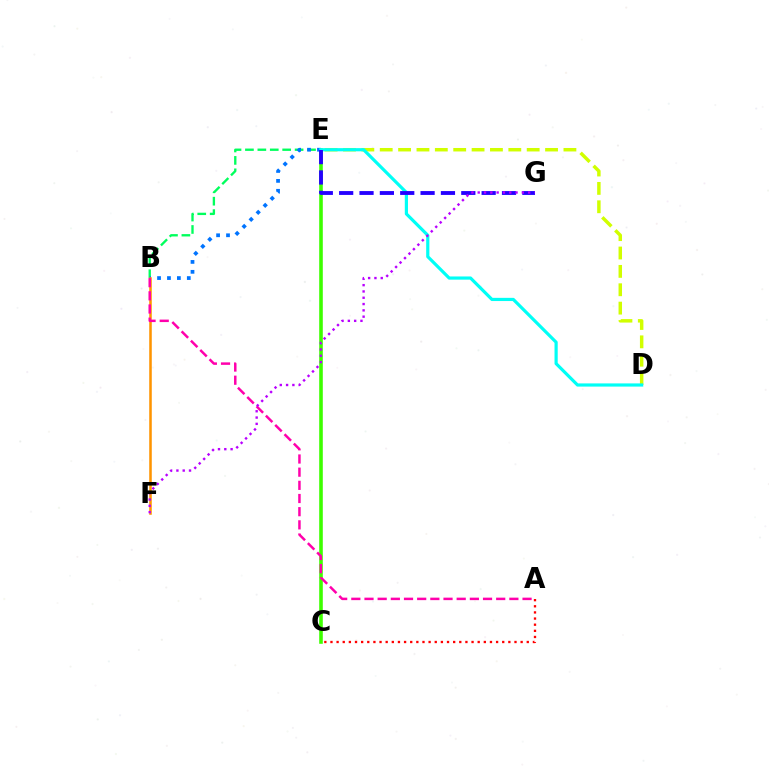{('A', 'C'): [{'color': '#ff0000', 'line_style': 'dotted', 'thickness': 1.67}], ('D', 'E'): [{'color': '#d1ff00', 'line_style': 'dashed', 'thickness': 2.5}, {'color': '#00fff6', 'line_style': 'solid', 'thickness': 2.29}], ('C', 'E'): [{'color': '#3dff00', 'line_style': 'solid', 'thickness': 2.59}], ('B', 'E'): [{'color': '#00ff5c', 'line_style': 'dashed', 'thickness': 1.69}, {'color': '#0074ff', 'line_style': 'dotted', 'thickness': 2.7}], ('E', 'G'): [{'color': '#2500ff', 'line_style': 'dashed', 'thickness': 2.77}], ('B', 'F'): [{'color': '#ff9400', 'line_style': 'solid', 'thickness': 1.83}], ('A', 'B'): [{'color': '#ff00ac', 'line_style': 'dashed', 'thickness': 1.79}], ('F', 'G'): [{'color': '#b900ff', 'line_style': 'dotted', 'thickness': 1.71}]}